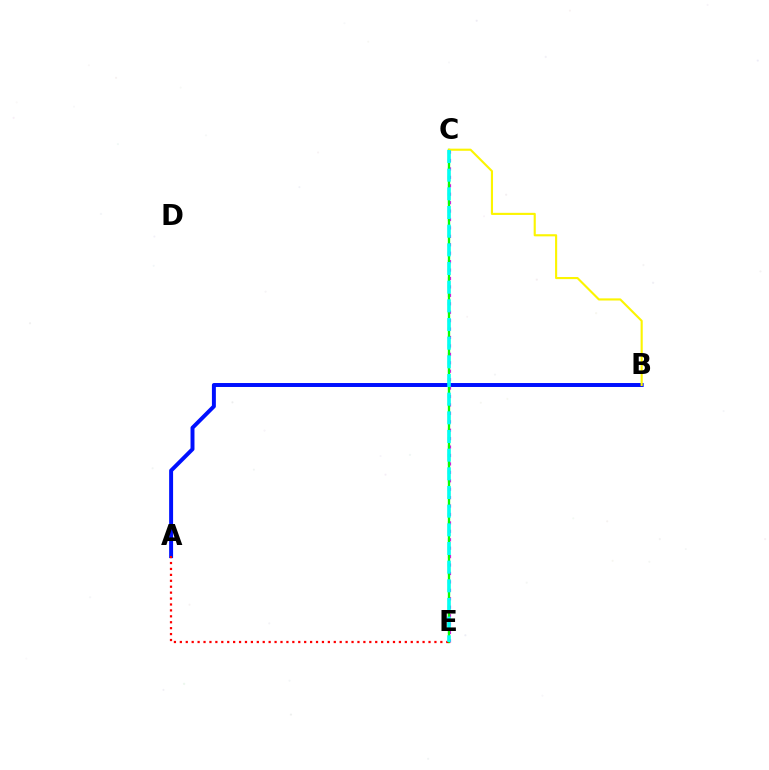{('A', 'B'): [{'color': '#0010ff', 'line_style': 'solid', 'thickness': 2.85}], ('C', 'E'): [{'color': '#ee00ff', 'line_style': 'dotted', 'thickness': 2.29}, {'color': '#08ff00', 'line_style': 'solid', 'thickness': 1.69}, {'color': '#00fff6', 'line_style': 'dashed', 'thickness': 2.54}], ('A', 'E'): [{'color': '#ff0000', 'line_style': 'dotted', 'thickness': 1.61}], ('B', 'C'): [{'color': '#fcf500', 'line_style': 'solid', 'thickness': 1.53}]}